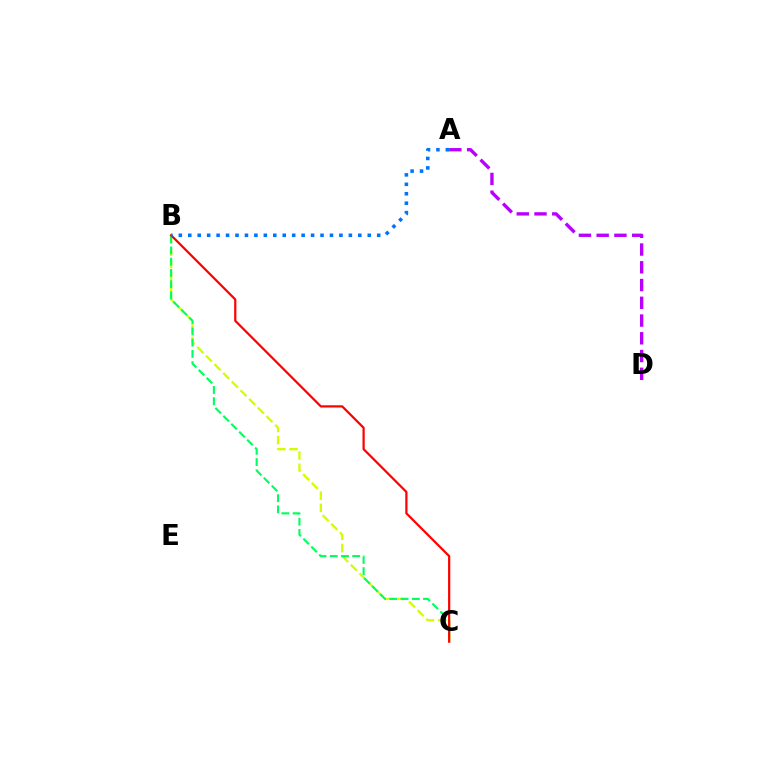{('B', 'C'): [{'color': '#d1ff00', 'line_style': 'dashed', 'thickness': 1.66}, {'color': '#00ff5c', 'line_style': 'dashed', 'thickness': 1.53}, {'color': '#ff0000', 'line_style': 'solid', 'thickness': 1.6}], ('A', 'B'): [{'color': '#0074ff', 'line_style': 'dotted', 'thickness': 2.57}], ('A', 'D'): [{'color': '#b900ff', 'line_style': 'dashed', 'thickness': 2.41}]}